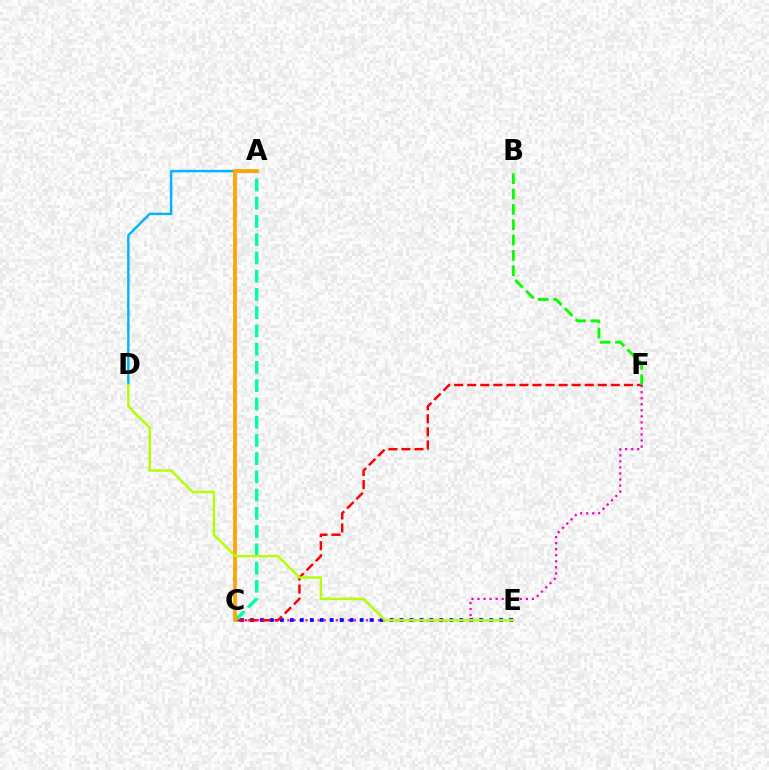{('C', 'F'): [{'color': '#ff00bd', 'line_style': 'dotted', 'thickness': 1.64}, {'color': '#ff0000', 'line_style': 'dashed', 'thickness': 1.77}], ('A', 'D'): [{'color': '#00b5ff', 'line_style': 'solid', 'thickness': 1.75}], ('C', 'E'): [{'color': '#0010ff', 'line_style': 'dotted', 'thickness': 2.71}], ('A', 'C'): [{'color': '#9b00ff', 'line_style': 'solid', 'thickness': 1.69}, {'color': '#00ff9d', 'line_style': 'dashed', 'thickness': 2.48}, {'color': '#ffa500', 'line_style': 'solid', 'thickness': 2.62}], ('D', 'E'): [{'color': '#b3ff00', 'line_style': 'solid', 'thickness': 1.73}], ('B', 'F'): [{'color': '#08ff00', 'line_style': 'dashed', 'thickness': 2.09}]}